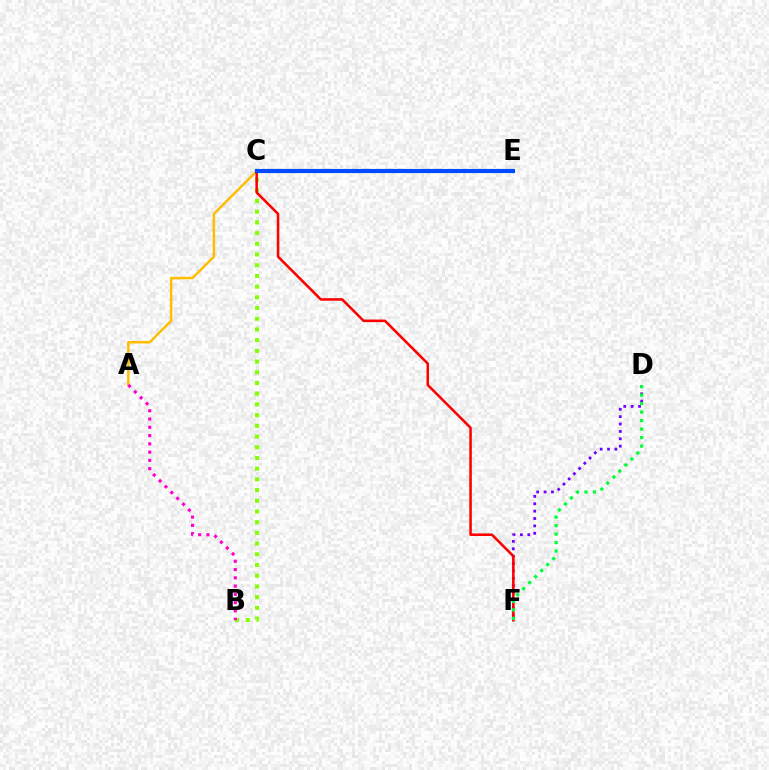{('C', 'E'): [{'color': '#00fff6', 'line_style': 'dotted', 'thickness': 2.13}, {'color': '#004bff', 'line_style': 'solid', 'thickness': 2.98}], ('D', 'F'): [{'color': '#7200ff', 'line_style': 'dotted', 'thickness': 2.01}, {'color': '#00ff39', 'line_style': 'dotted', 'thickness': 2.31}], ('A', 'C'): [{'color': '#ffbd00', 'line_style': 'solid', 'thickness': 1.77}], ('B', 'C'): [{'color': '#84ff00', 'line_style': 'dotted', 'thickness': 2.91}], ('C', 'F'): [{'color': '#ff0000', 'line_style': 'solid', 'thickness': 1.83}], ('A', 'B'): [{'color': '#ff00cf', 'line_style': 'dotted', 'thickness': 2.25}]}